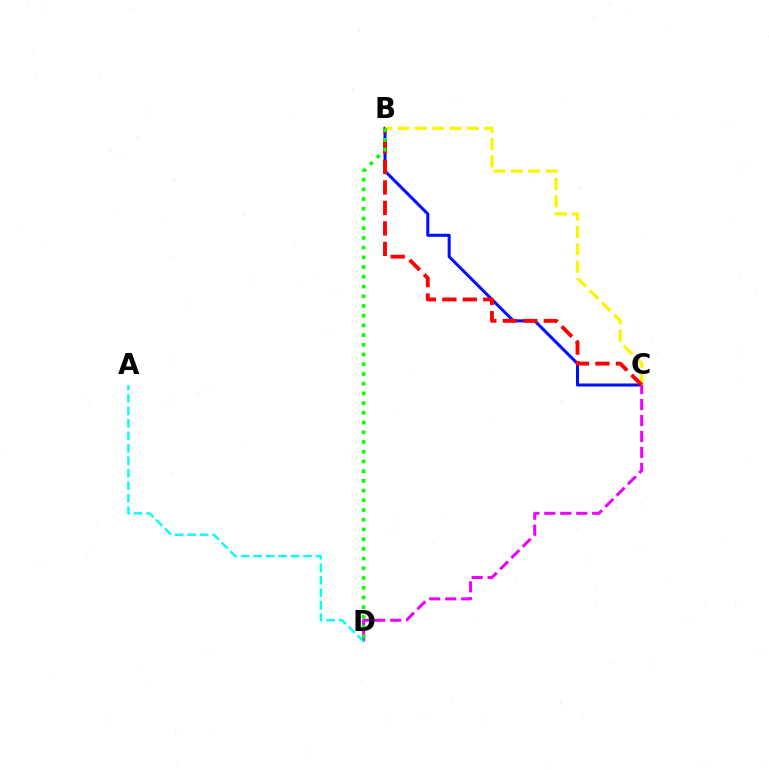{('B', 'C'): [{'color': '#0010ff', 'line_style': 'solid', 'thickness': 2.19}, {'color': '#fcf500', 'line_style': 'dashed', 'thickness': 2.36}, {'color': '#ff0000', 'line_style': 'dashed', 'thickness': 2.78}], ('C', 'D'): [{'color': '#ee00ff', 'line_style': 'dashed', 'thickness': 2.17}], ('A', 'D'): [{'color': '#00fff6', 'line_style': 'dashed', 'thickness': 1.69}], ('B', 'D'): [{'color': '#08ff00', 'line_style': 'dotted', 'thickness': 2.64}]}